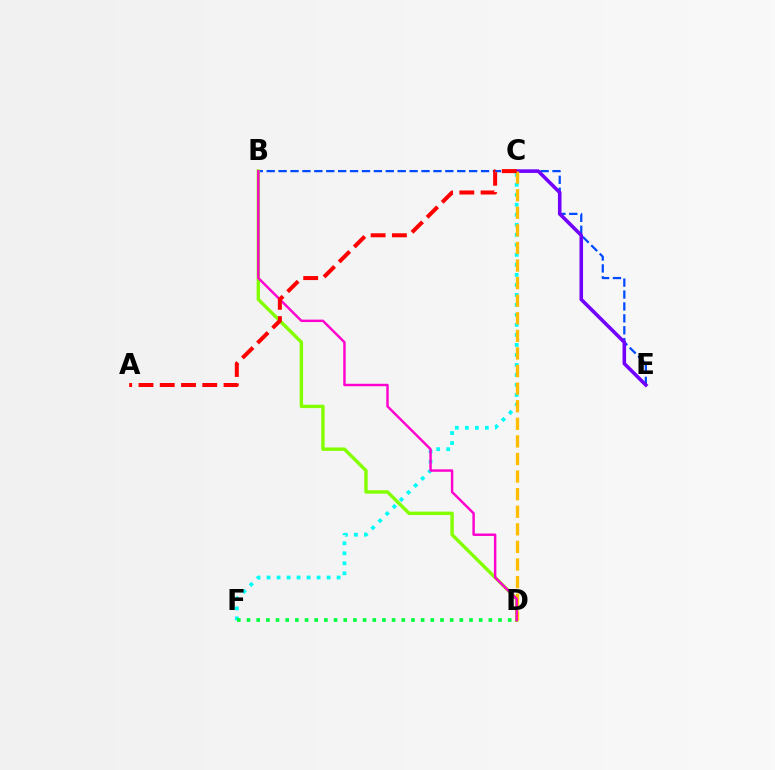{('B', 'E'): [{'color': '#004bff', 'line_style': 'dashed', 'thickness': 1.62}], ('C', 'F'): [{'color': '#00fff6', 'line_style': 'dotted', 'thickness': 2.72}], ('C', 'E'): [{'color': '#7200ff', 'line_style': 'solid', 'thickness': 2.58}], ('B', 'D'): [{'color': '#84ff00', 'line_style': 'solid', 'thickness': 2.45}, {'color': '#ff00cf', 'line_style': 'solid', 'thickness': 1.76}], ('C', 'D'): [{'color': '#ffbd00', 'line_style': 'dashed', 'thickness': 2.39}], ('D', 'F'): [{'color': '#00ff39', 'line_style': 'dotted', 'thickness': 2.63}], ('A', 'C'): [{'color': '#ff0000', 'line_style': 'dashed', 'thickness': 2.89}]}